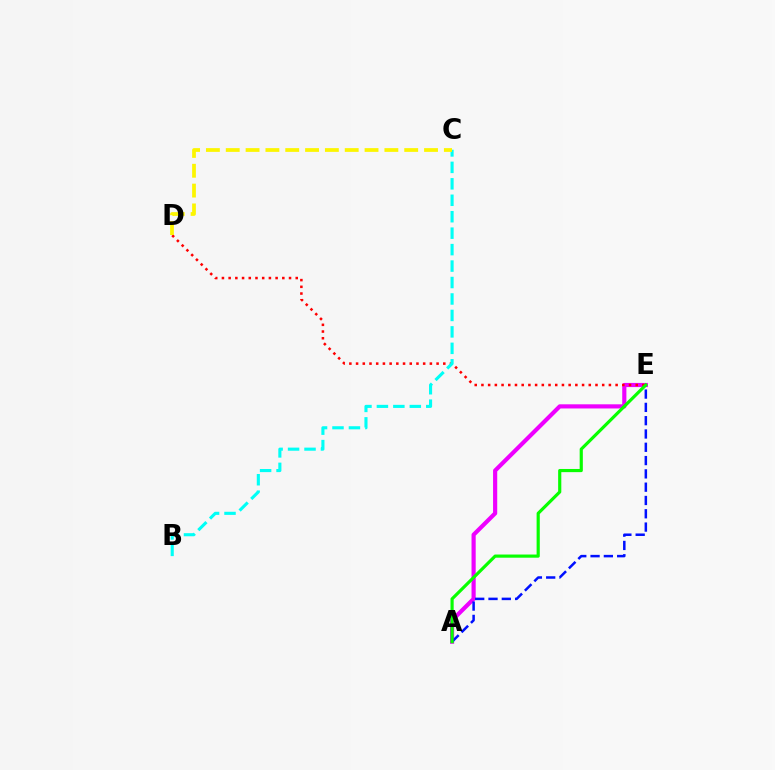{('A', 'E'): [{'color': '#ee00ff', 'line_style': 'solid', 'thickness': 2.99}, {'color': '#0010ff', 'line_style': 'dashed', 'thickness': 1.81}, {'color': '#08ff00', 'line_style': 'solid', 'thickness': 2.28}], ('D', 'E'): [{'color': '#ff0000', 'line_style': 'dotted', 'thickness': 1.82}], ('B', 'C'): [{'color': '#00fff6', 'line_style': 'dashed', 'thickness': 2.23}], ('C', 'D'): [{'color': '#fcf500', 'line_style': 'dashed', 'thickness': 2.69}]}